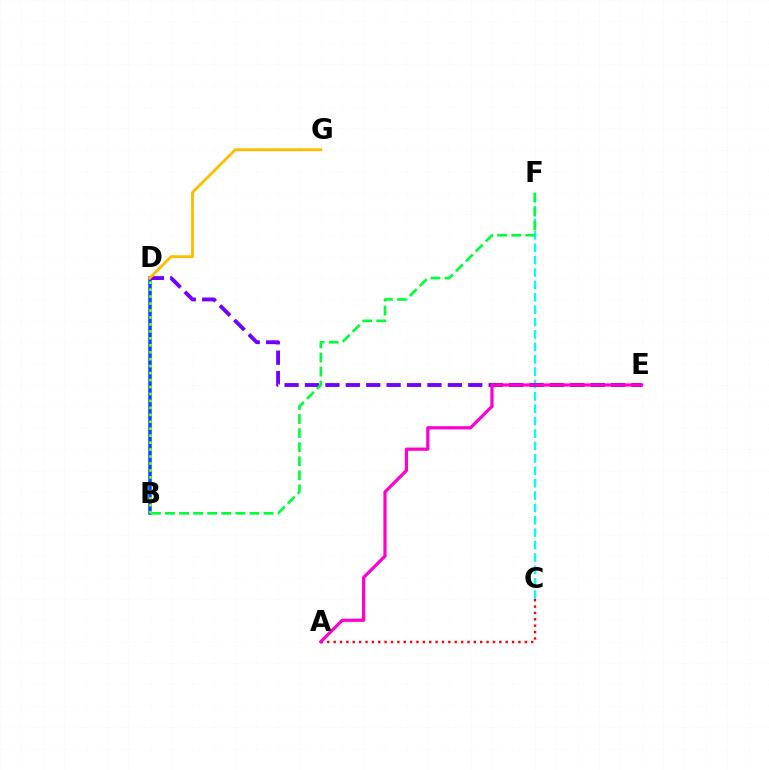{('A', 'C'): [{'color': '#ff0000', 'line_style': 'dotted', 'thickness': 1.73}], ('C', 'F'): [{'color': '#00fff6', 'line_style': 'dashed', 'thickness': 1.68}], ('B', 'D'): [{'color': '#004bff', 'line_style': 'solid', 'thickness': 2.54}, {'color': '#84ff00', 'line_style': 'dotted', 'thickness': 1.89}], ('D', 'E'): [{'color': '#7200ff', 'line_style': 'dashed', 'thickness': 2.77}], ('B', 'F'): [{'color': '#00ff39', 'line_style': 'dashed', 'thickness': 1.91}], ('D', 'G'): [{'color': '#ffbd00', 'line_style': 'solid', 'thickness': 2.07}], ('A', 'E'): [{'color': '#ff00cf', 'line_style': 'solid', 'thickness': 2.31}]}